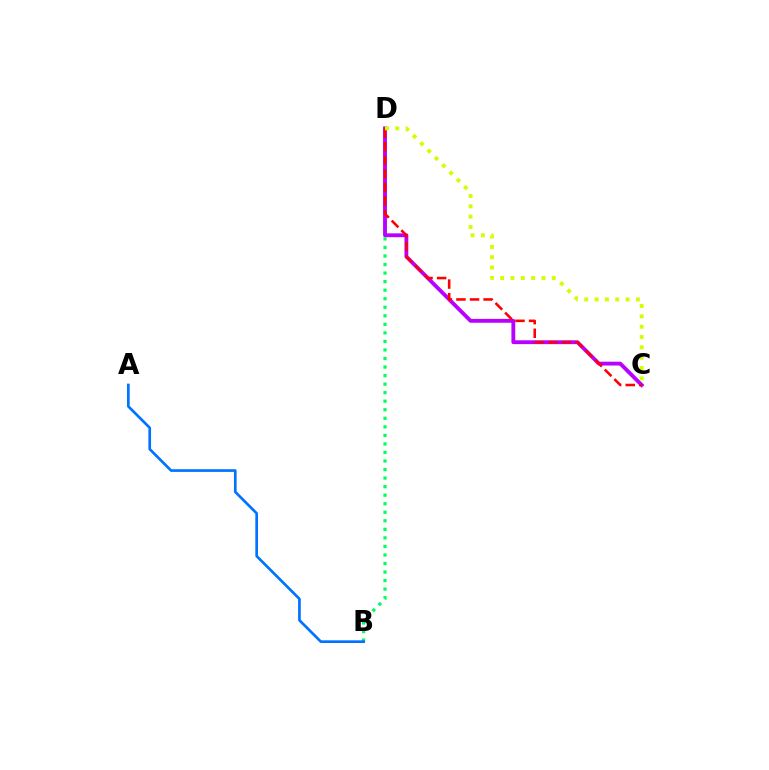{('B', 'D'): [{'color': '#00ff5c', 'line_style': 'dotted', 'thickness': 2.32}], ('C', 'D'): [{'color': '#b900ff', 'line_style': 'solid', 'thickness': 2.77}, {'color': '#ff0000', 'line_style': 'dashed', 'thickness': 1.84}, {'color': '#d1ff00', 'line_style': 'dotted', 'thickness': 2.81}], ('A', 'B'): [{'color': '#0074ff', 'line_style': 'solid', 'thickness': 1.94}]}